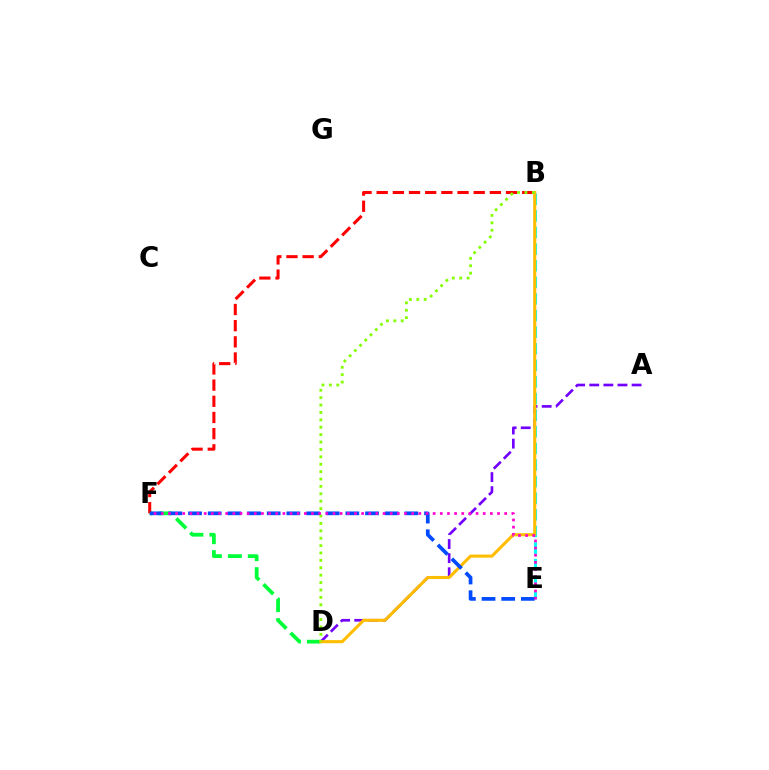{('D', 'F'): [{'color': '#00ff39', 'line_style': 'dashed', 'thickness': 2.71}], ('B', 'E'): [{'color': '#00fff6', 'line_style': 'dashed', 'thickness': 2.26}], ('B', 'F'): [{'color': '#ff0000', 'line_style': 'dashed', 'thickness': 2.2}], ('A', 'D'): [{'color': '#7200ff', 'line_style': 'dashed', 'thickness': 1.92}], ('B', 'D'): [{'color': '#ffbd00', 'line_style': 'solid', 'thickness': 2.22}, {'color': '#84ff00', 'line_style': 'dotted', 'thickness': 2.01}], ('E', 'F'): [{'color': '#004bff', 'line_style': 'dashed', 'thickness': 2.67}, {'color': '#ff00cf', 'line_style': 'dotted', 'thickness': 1.94}]}